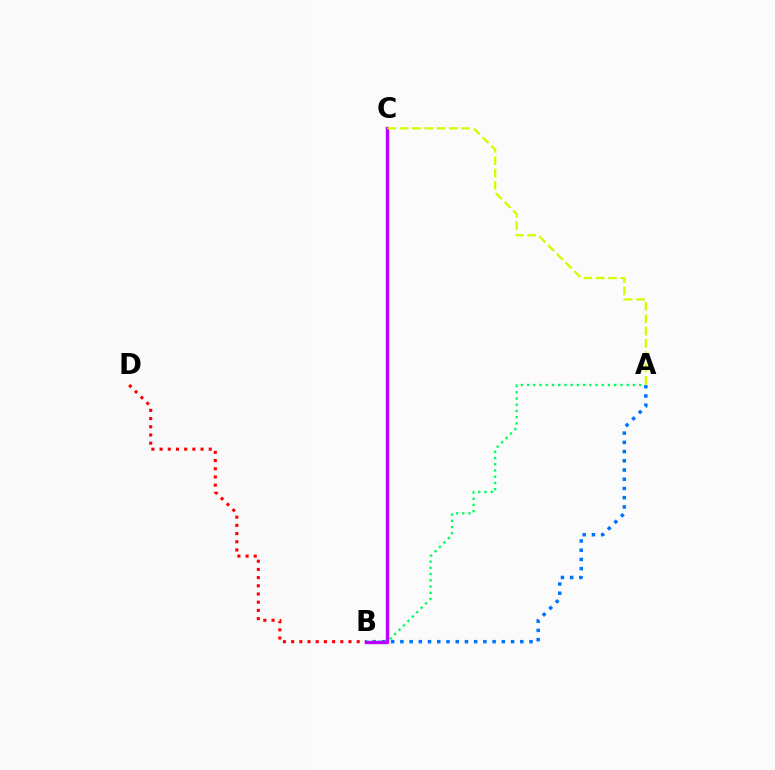{('B', 'D'): [{'color': '#ff0000', 'line_style': 'dotted', 'thickness': 2.23}], ('A', 'B'): [{'color': '#0074ff', 'line_style': 'dotted', 'thickness': 2.51}, {'color': '#00ff5c', 'line_style': 'dotted', 'thickness': 1.69}], ('B', 'C'): [{'color': '#b900ff', 'line_style': 'solid', 'thickness': 2.43}], ('A', 'C'): [{'color': '#d1ff00', 'line_style': 'dashed', 'thickness': 1.67}]}